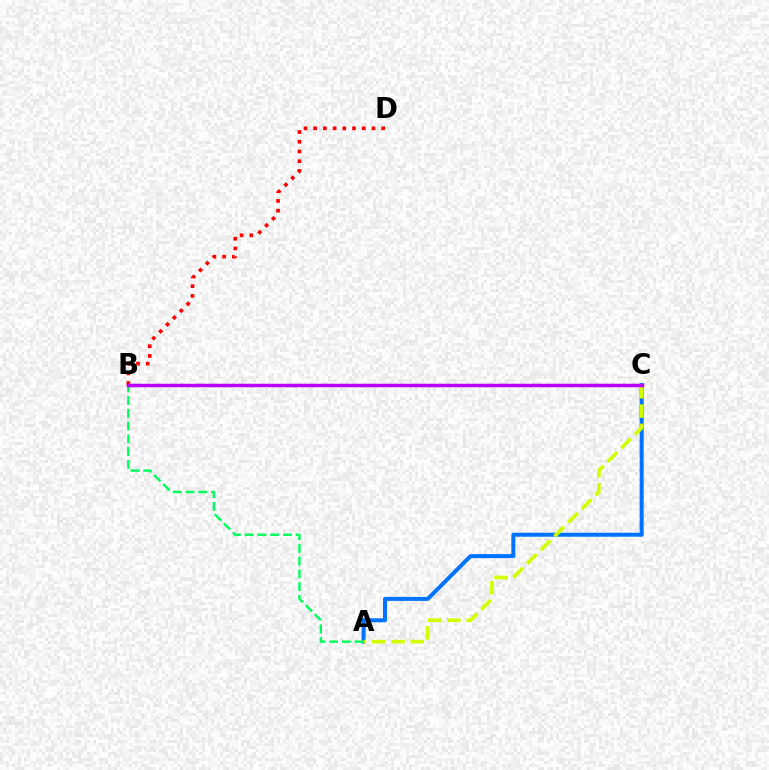{('A', 'C'): [{'color': '#0074ff', 'line_style': 'solid', 'thickness': 2.87}, {'color': '#d1ff00', 'line_style': 'dashed', 'thickness': 2.63}], ('A', 'B'): [{'color': '#00ff5c', 'line_style': 'dashed', 'thickness': 1.74}], ('B', 'D'): [{'color': '#ff0000', 'line_style': 'dotted', 'thickness': 2.64}], ('B', 'C'): [{'color': '#b900ff', 'line_style': 'solid', 'thickness': 2.52}]}